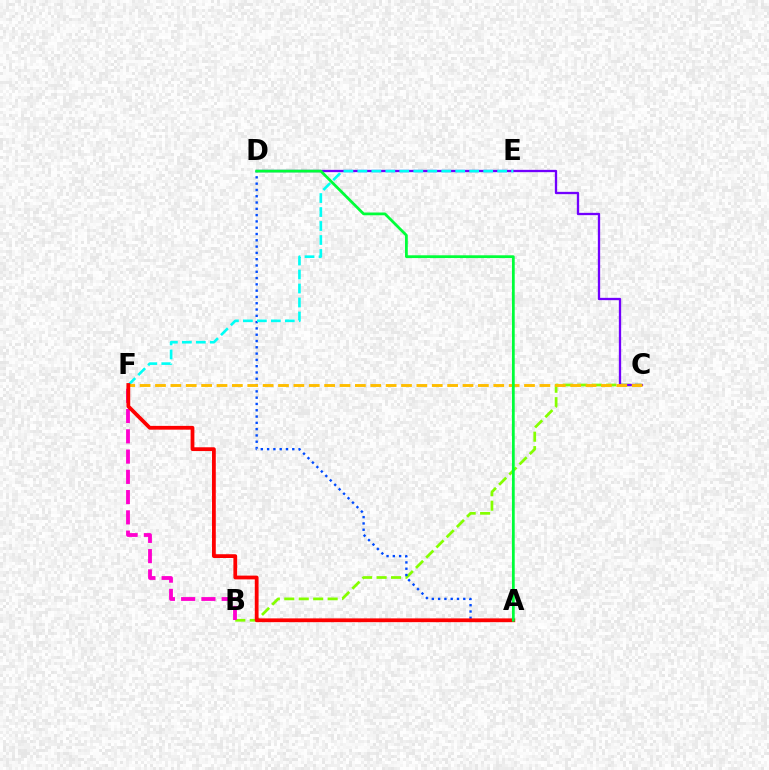{('B', 'C'): [{'color': '#84ff00', 'line_style': 'dashed', 'thickness': 1.96}], ('A', 'D'): [{'color': '#004bff', 'line_style': 'dotted', 'thickness': 1.71}, {'color': '#00ff39', 'line_style': 'solid', 'thickness': 1.99}], ('B', 'F'): [{'color': '#ff00cf', 'line_style': 'dashed', 'thickness': 2.75}], ('C', 'D'): [{'color': '#7200ff', 'line_style': 'solid', 'thickness': 1.67}], ('E', 'F'): [{'color': '#00fff6', 'line_style': 'dashed', 'thickness': 1.9}], ('C', 'F'): [{'color': '#ffbd00', 'line_style': 'dashed', 'thickness': 2.09}], ('A', 'F'): [{'color': '#ff0000', 'line_style': 'solid', 'thickness': 2.72}]}